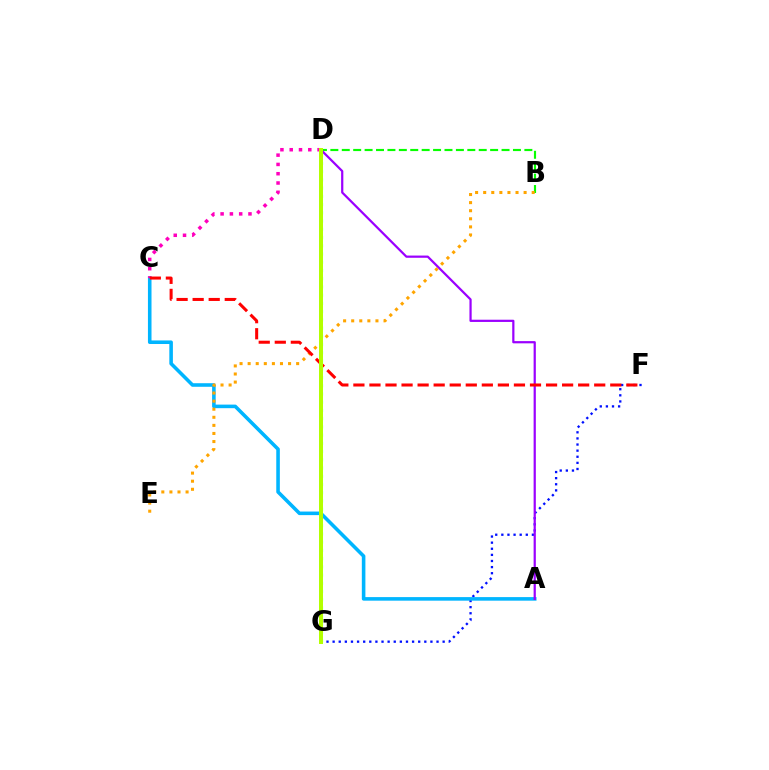{('F', 'G'): [{'color': '#0010ff', 'line_style': 'dotted', 'thickness': 1.66}], ('B', 'D'): [{'color': '#08ff00', 'line_style': 'dashed', 'thickness': 1.55}], ('A', 'C'): [{'color': '#00b5ff', 'line_style': 'solid', 'thickness': 2.57}], ('C', 'D'): [{'color': '#ff00bd', 'line_style': 'dotted', 'thickness': 2.52}], ('A', 'D'): [{'color': '#9b00ff', 'line_style': 'solid', 'thickness': 1.6}], ('D', 'G'): [{'color': '#00ff9d', 'line_style': 'dotted', 'thickness': 2.24}, {'color': '#b3ff00', 'line_style': 'solid', 'thickness': 2.88}], ('B', 'E'): [{'color': '#ffa500', 'line_style': 'dotted', 'thickness': 2.2}], ('C', 'F'): [{'color': '#ff0000', 'line_style': 'dashed', 'thickness': 2.18}]}